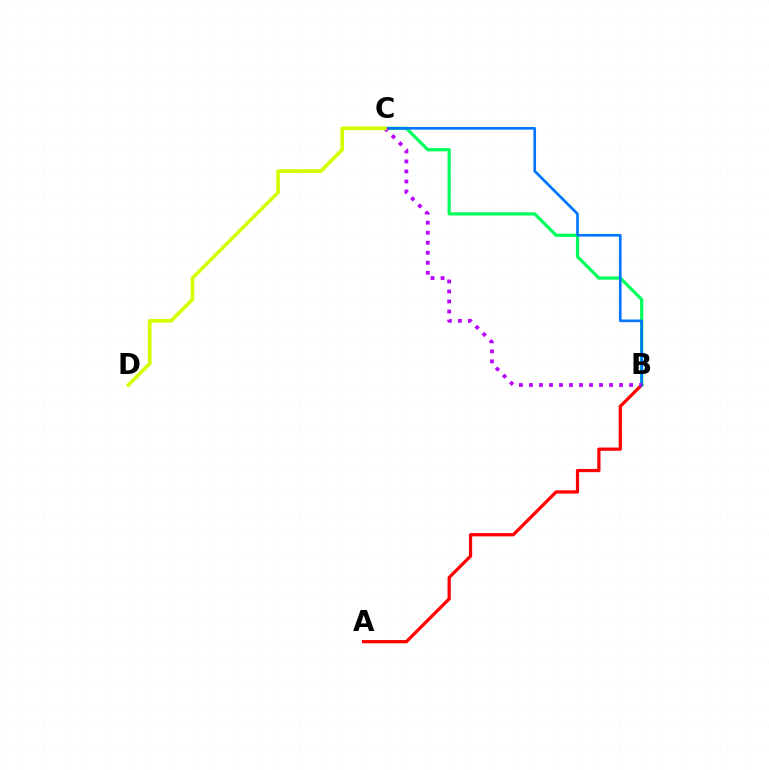{('A', 'B'): [{'color': '#ff0000', 'line_style': 'solid', 'thickness': 2.32}], ('B', 'C'): [{'color': '#00ff5c', 'line_style': 'solid', 'thickness': 2.32}, {'color': '#0074ff', 'line_style': 'solid', 'thickness': 1.9}, {'color': '#b900ff', 'line_style': 'dotted', 'thickness': 2.72}], ('C', 'D'): [{'color': '#d1ff00', 'line_style': 'solid', 'thickness': 2.64}]}